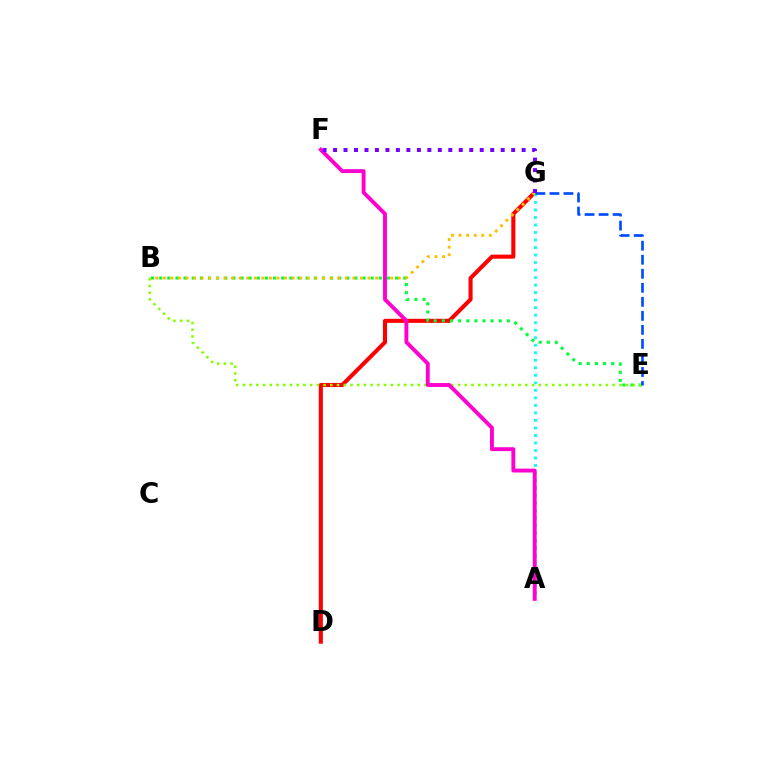{('D', 'G'): [{'color': '#ff0000', 'line_style': 'solid', 'thickness': 2.94}], ('B', 'E'): [{'color': '#00ff39', 'line_style': 'dotted', 'thickness': 2.21}, {'color': '#84ff00', 'line_style': 'dotted', 'thickness': 1.83}], ('A', 'G'): [{'color': '#00fff6', 'line_style': 'dotted', 'thickness': 2.04}], ('B', 'G'): [{'color': '#ffbd00', 'line_style': 'dotted', 'thickness': 2.06}], ('E', 'G'): [{'color': '#004bff', 'line_style': 'dashed', 'thickness': 1.91}], ('A', 'F'): [{'color': '#ff00cf', 'line_style': 'solid', 'thickness': 2.8}], ('F', 'G'): [{'color': '#7200ff', 'line_style': 'dotted', 'thickness': 2.85}]}